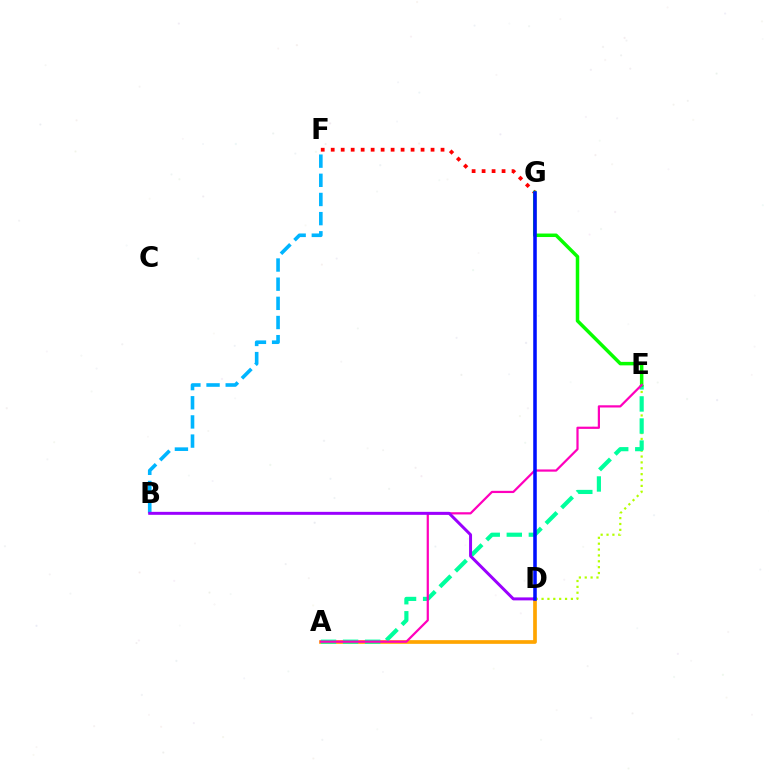{('A', 'D'): [{'color': '#ffa500', 'line_style': 'solid', 'thickness': 2.66}], ('D', 'E'): [{'color': '#b3ff00', 'line_style': 'dotted', 'thickness': 1.59}], ('F', 'G'): [{'color': '#ff0000', 'line_style': 'dotted', 'thickness': 2.71}], ('A', 'E'): [{'color': '#00ff9d', 'line_style': 'dashed', 'thickness': 3.0}, {'color': '#ff00bd', 'line_style': 'solid', 'thickness': 1.6}], ('E', 'G'): [{'color': '#08ff00', 'line_style': 'solid', 'thickness': 2.52}], ('B', 'F'): [{'color': '#00b5ff', 'line_style': 'dashed', 'thickness': 2.6}], ('B', 'D'): [{'color': '#9b00ff', 'line_style': 'solid', 'thickness': 2.14}], ('D', 'G'): [{'color': '#0010ff', 'line_style': 'solid', 'thickness': 2.55}]}